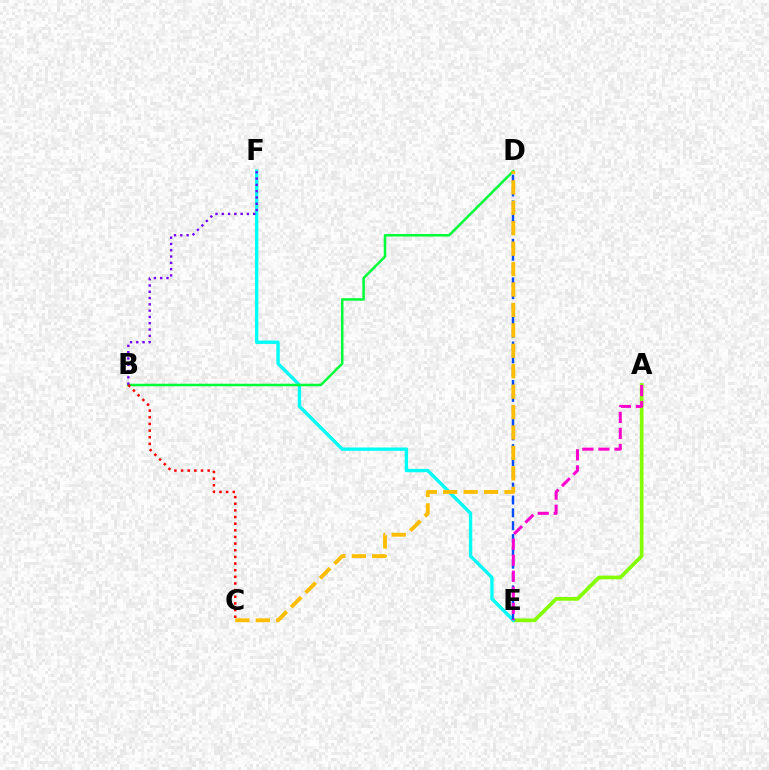{('A', 'E'): [{'color': '#84ff00', 'line_style': 'solid', 'thickness': 2.67}, {'color': '#ff00cf', 'line_style': 'dashed', 'thickness': 2.18}], ('E', 'F'): [{'color': '#00fff6', 'line_style': 'solid', 'thickness': 2.41}], ('B', 'D'): [{'color': '#00ff39', 'line_style': 'solid', 'thickness': 1.82}], ('B', 'F'): [{'color': '#7200ff', 'line_style': 'dotted', 'thickness': 1.71}], ('D', 'E'): [{'color': '#004bff', 'line_style': 'dashed', 'thickness': 1.74}], ('B', 'C'): [{'color': '#ff0000', 'line_style': 'dotted', 'thickness': 1.81}], ('C', 'D'): [{'color': '#ffbd00', 'line_style': 'dashed', 'thickness': 2.78}]}